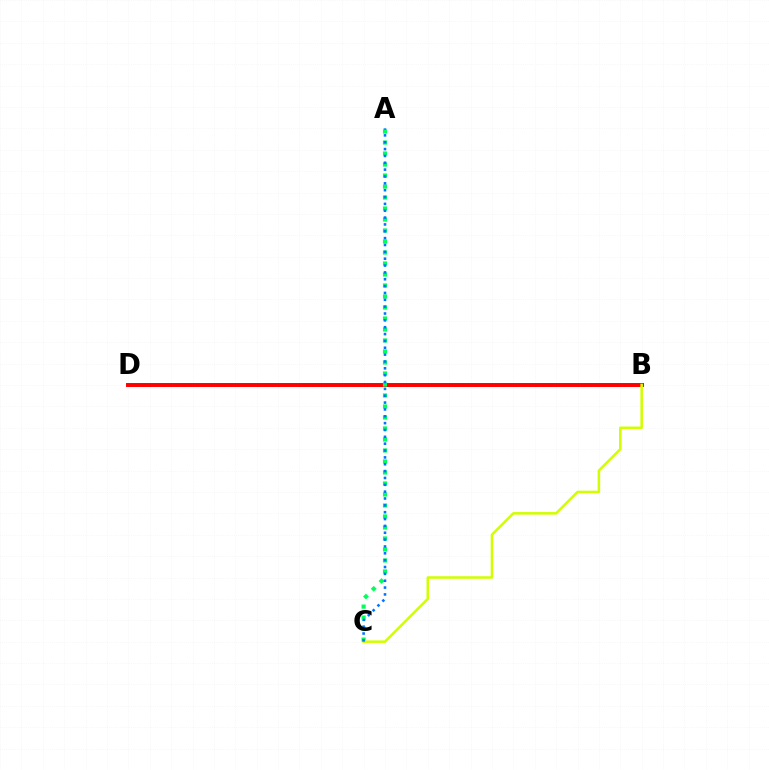{('B', 'D'): [{'color': '#b900ff', 'line_style': 'dotted', 'thickness': 1.84}, {'color': '#ff0000', 'line_style': 'solid', 'thickness': 2.84}], ('A', 'C'): [{'color': '#00ff5c', 'line_style': 'dotted', 'thickness': 2.99}, {'color': '#0074ff', 'line_style': 'dotted', 'thickness': 1.86}], ('B', 'C'): [{'color': '#d1ff00', 'line_style': 'solid', 'thickness': 1.83}]}